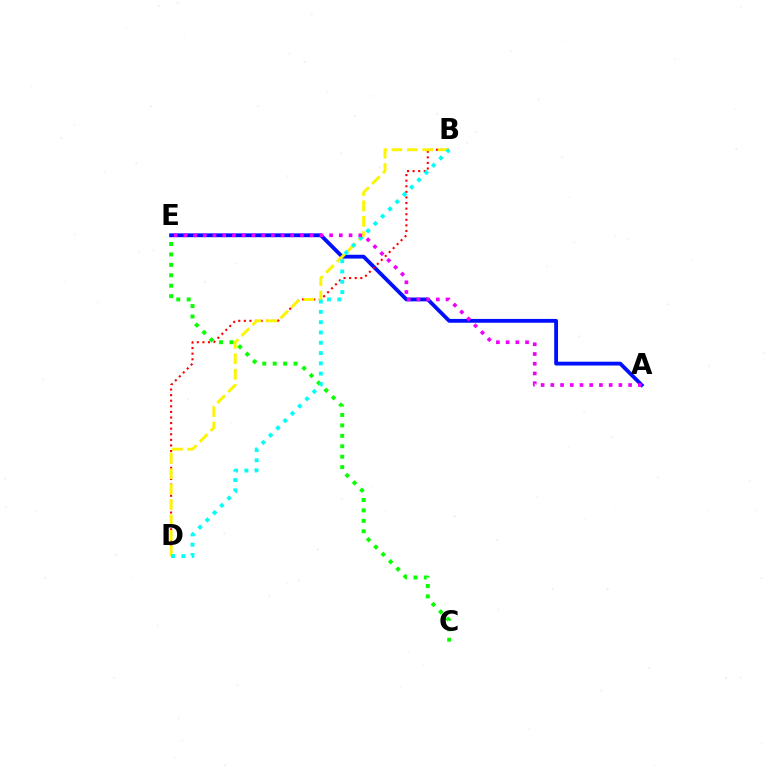{('C', 'E'): [{'color': '#08ff00', 'line_style': 'dotted', 'thickness': 2.83}], ('A', 'E'): [{'color': '#0010ff', 'line_style': 'solid', 'thickness': 2.75}, {'color': '#ee00ff', 'line_style': 'dotted', 'thickness': 2.64}], ('B', 'D'): [{'color': '#ff0000', 'line_style': 'dotted', 'thickness': 1.52}, {'color': '#fcf500', 'line_style': 'dashed', 'thickness': 2.09}, {'color': '#00fff6', 'line_style': 'dotted', 'thickness': 2.8}]}